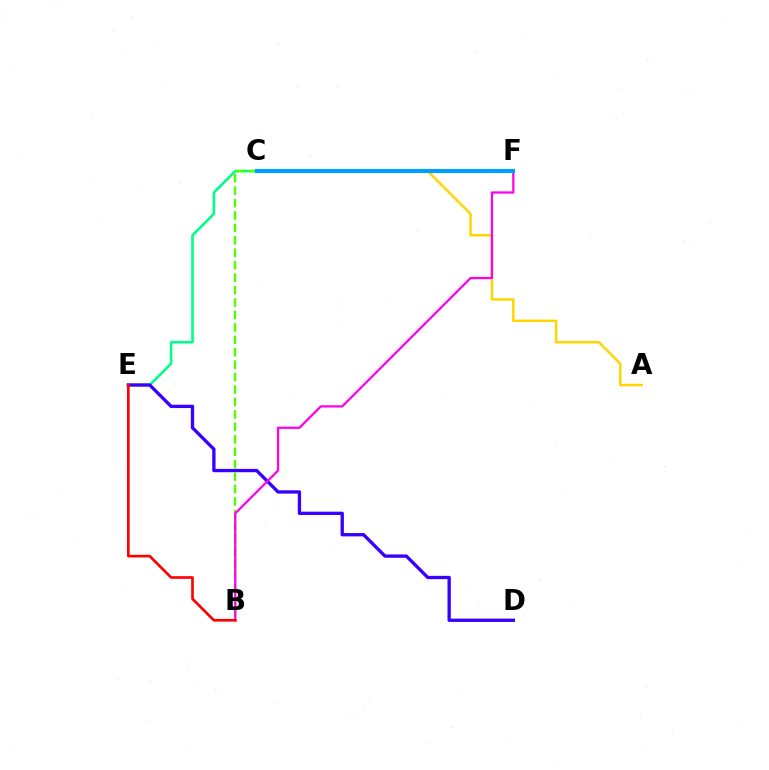{('A', 'C'): [{'color': '#ffd500', 'line_style': 'solid', 'thickness': 1.78}], ('C', 'E'): [{'color': '#00ff86', 'line_style': 'solid', 'thickness': 1.86}], ('D', 'E'): [{'color': '#3700ff', 'line_style': 'solid', 'thickness': 2.39}], ('B', 'C'): [{'color': '#4fff00', 'line_style': 'dashed', 'thickness': 1.69}], ('B', 'F'): [{'color': '#ff00ed', 'line_style': 'solid', 'thickness': 1.63}], ('C', 'F'): [{'color': '#009eff', 'line_style': 'solid', 'thickness': 2.98}], ('B', 'E'): [{'color': '#ff0000', 'line_style': 'solid', 'thickness': 1.91}]}